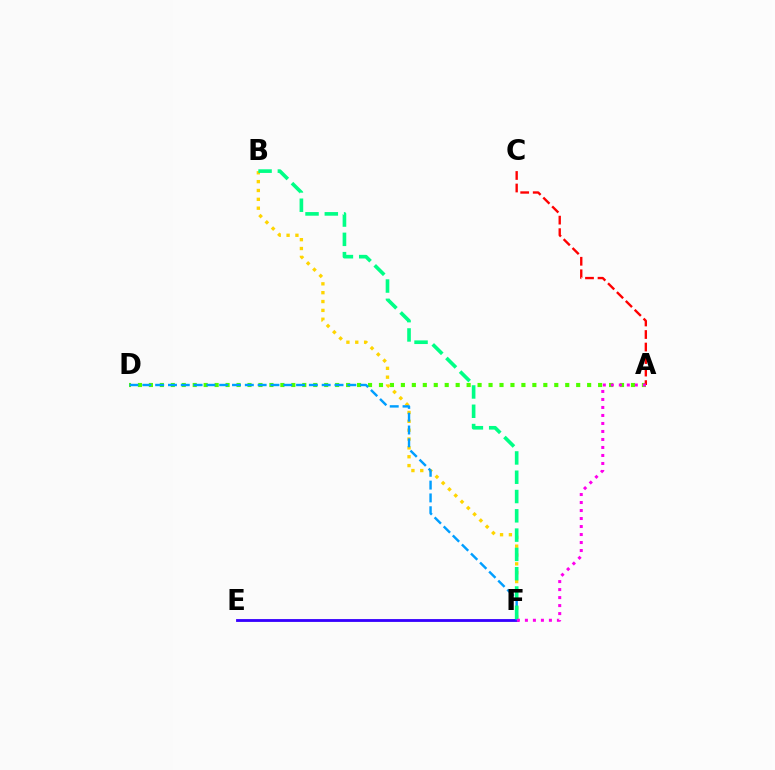{('A', 'D'): [{'color': '#4fff00', 'line_style': 'dotted', 'thickness': 2.98}], ('B', 'F'): [{'color': '#ffd500', 'line_style': 'dotted', 'thickness': 2.41}, {'color': '#00ff86', 'line_style': 'dashed', 'thickness': 2.62}], ('A', 'C'): [{'color': '#ff0000', 'line_style': 'dashed', 'thickness': 1.7}], ('E', 'F'): [{'color': '#3700ff', 'line_style': 'solid', 'thickness': 2.04}], ('D', 'F'): [{'color': '#009eff', 'line_style': 'dashed', 'thickness': 1.74}], ('A', 'F'): [{'color': '#ff00ed', 'line_style': 'dotted', 'thickness': 2.17}]}